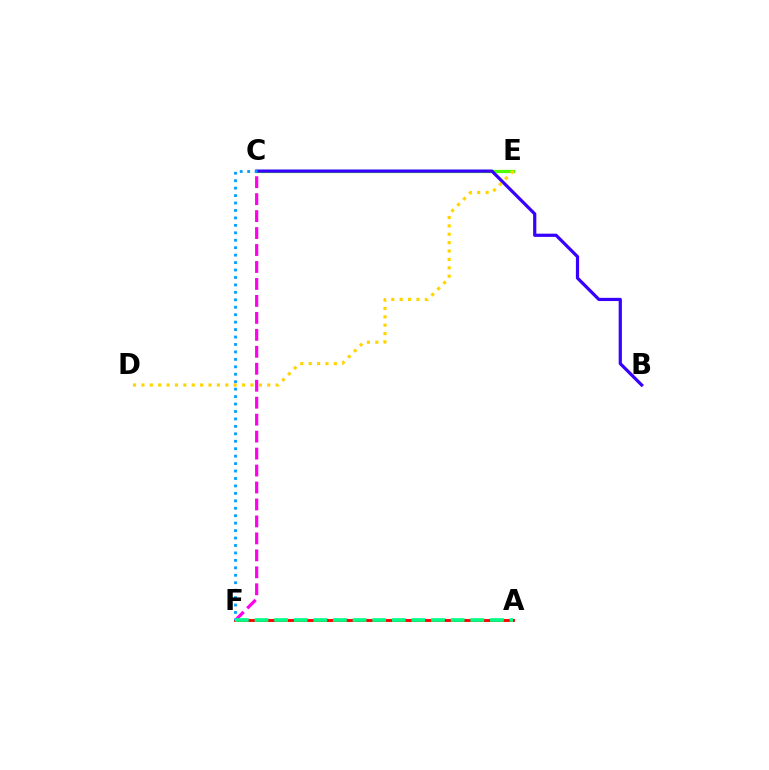{('C', 'E'): [{'color': '#4fff00', 'line_style': 'solid', 'thickness': 2.33}], ('A', 'F'): [{'color': '#ff0000', 'line_style': 'solid', 'thickness': 2.08}, {'color': '#00ff86', 'line_style': 'dashed', 'thickness': 2.67}], ('B', 'C'): [{'color': '#3700ff', 'line_style': 'solid', 'thickness': 2.3}], ('D', 'E'): [{'color': '#ffd500', 'line_style': 'dotted', 'thickness': 2.28}], ('C', 'F'): [{'color': '#ff00ed', 'line_style': 'dashed', 'thickness': 2.3}, {'color': '#009eff', 'line_style': 'dotted', 'thickness': 2.02}]}